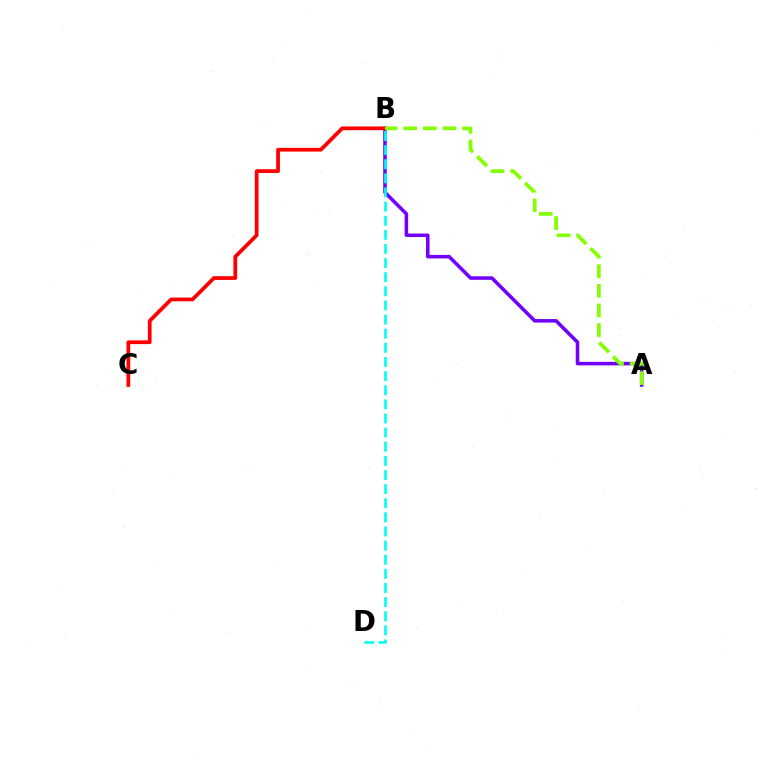{('A', 'B'): [{'color': '#7200ff', 'line_style': 'solid', 'thickness': 2.55}, {'color': '#84ff00', 'line_style': 'dashed', 'thickness': 2.66}], ('B', 'C'): [{'color': '#ff0000', 'line_style': 'solid', 'thickness': 2.7}], ('B', 'D'): [{'color': '#00fff6', 'line_style': 'dashed', 'thickness': 1.92}]}